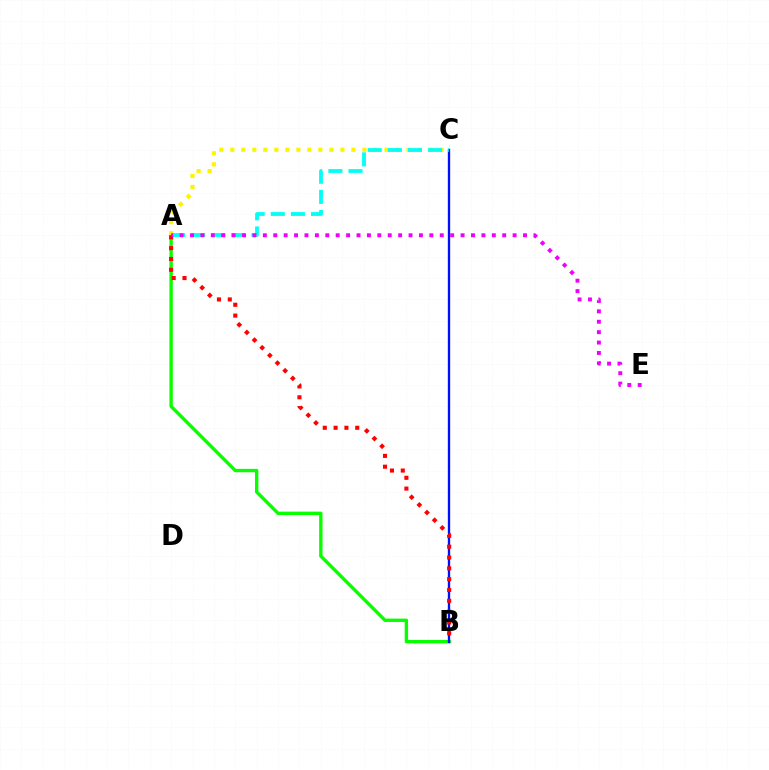{('A', 'B'): [{'color': '#08ff00', 'line_style': 'solid', 'thickness': 2.43}, {'color': '#ff0000', 'line_style': 'dotted', 'thickness': 2.94}], ('B', 'C'): [{'color': '#0010ff', 'line_style': 'solid', 'thickness': 1.68}], ('A', 'C'): [{'color': '#fcf500', 'line_style': 'dotted', 'thickness': 2.99}, {'color': '#00fff6', 'line_style': 'dashed', 'thickness': 2.73}], ('A', 'E'): [{'color': '#ee00ff', 'line_style': 'dotted', 'thickness': 2.83}]}